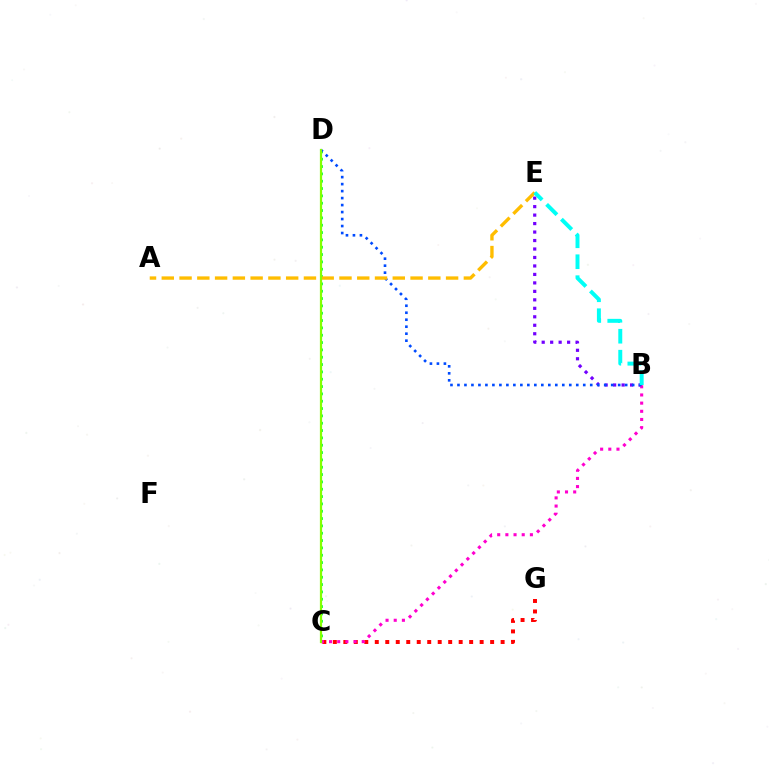{('C', 'G'): [{'color': '#ff0000', 'line_style': 'dotted', 'thickness': 2.85}], ('C', 'D'): [{'color': '#00ff39', 'line_style': 'dotted', 'thickness': 1.99}, {'color': '#84ff00', 'line_style': 'solid', 'thickness': 1.59}], ('B', 'E'): [{'color': '#7200ff', 'line_style': 'dotted', 'thickness': 2.3}, {'color': '#00fff6', 'line_style': 'dashed', 'thickness': 2.85}], ('B', 'C'): [{'color': '#ff00cf', 'line_style': 'dotted', 'thickness': 2.22}], ('B', 'D'): [{'color': '#004bff', 'line_style': 'dotted', 'thickness': 1.9}], ('A', 'E'): [{'color': '#ffbd00', 'line_style': 'dashed', 'thickness': 2.41}]}